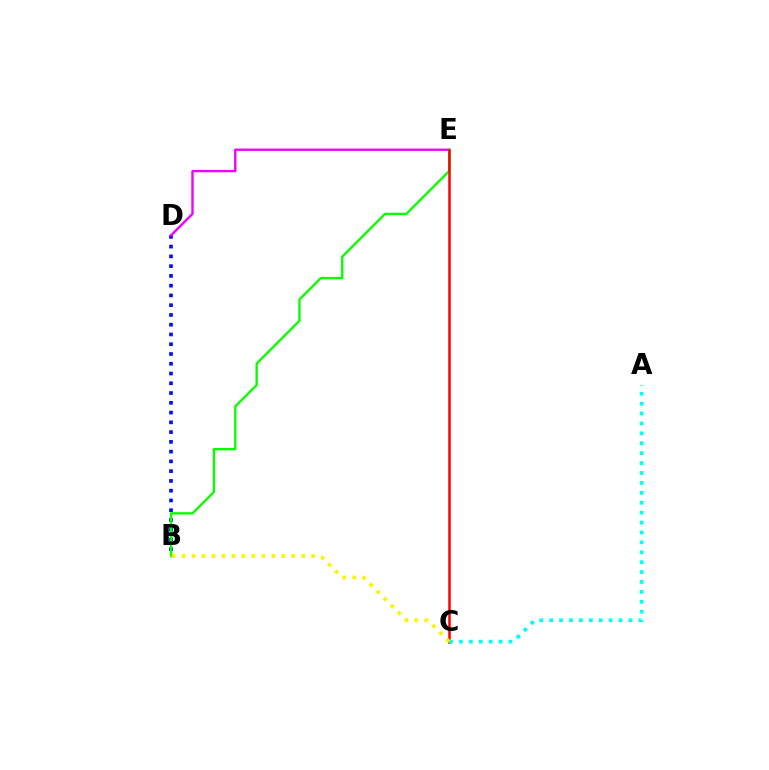{('B', 'D'): [{'color': '#0010ff', 'line_style': 'dotted', 'thickness': 2.65}], ('D', 'E'): [{'color': '#ee00ff', 'line_style': 'solid', 'thickness': 1.71}], ('B', 'E'): [{'color': '#08ff00', 'line_style': 'solid', 'thickness': 1.68}], ('C', 'E'): [{'color': '#ff0000', 'line_style': 'solid', 'thickness': 1.81}], ('A', 'C'): [{'color': '#00fff6', 'line_style': 'dotted', 'thickness': 2.69}], ('B', 'C'): [{'color': '#fcf500', 'line_style': 'dotted', 'thickness': 2.71}]}